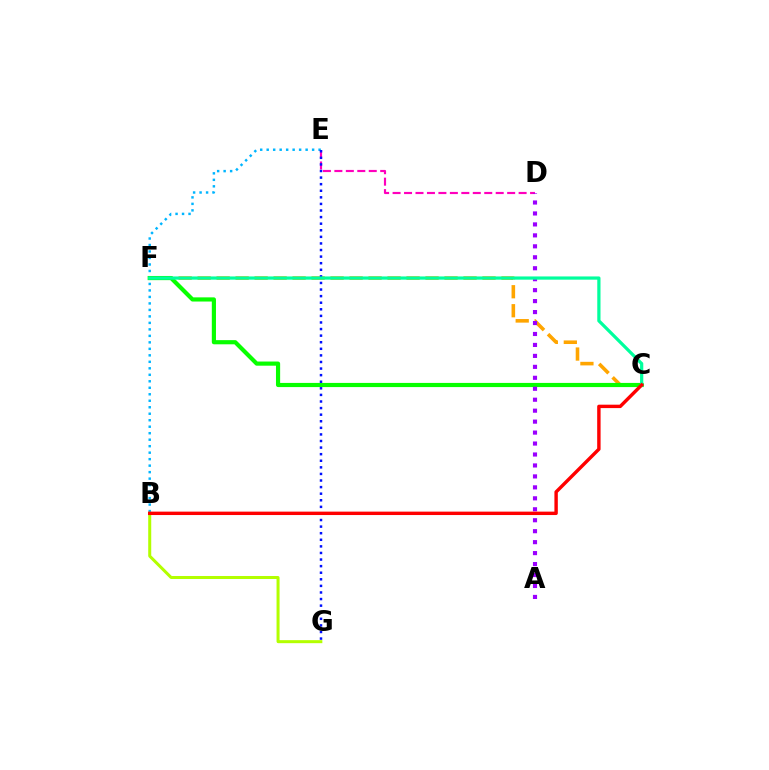{('C', 'F'): [{'color': '#ffa500', 'line_style': 'dashed', 'thickness': 2.58}, {'color': '#08ff00', 'line_style': 'solid', 'thickness': 3.0}, {'color': '#00ff9d', 'line_style': 'solid', 'thickness': 2.32}], ('B', 'E'): [{'color': '#00b5ff', 'line_style': 'dotted', 'thickness': 1.76}], ('D', 'E'): [{'color': '#ff00bd', 'line_style': 'dashed', 'thickness': 1.56}], ('A', 'D'): [{'color': '#9b00ff', 'line_style': 'dotted', 'thickness': 2.98}], ('E', 'G'): [{'color': '#0010ff', 'line_style': 'dotted', 'thickness': 1.79}], ('B', 'G'): [{'color': '#b3ff00', 'line_style': 'solid', 'thickness': 2.17}], ('B', 'C'): [{'color': '#ff0000', 'line_style': 'solid', 'thickness': 2.45}]}